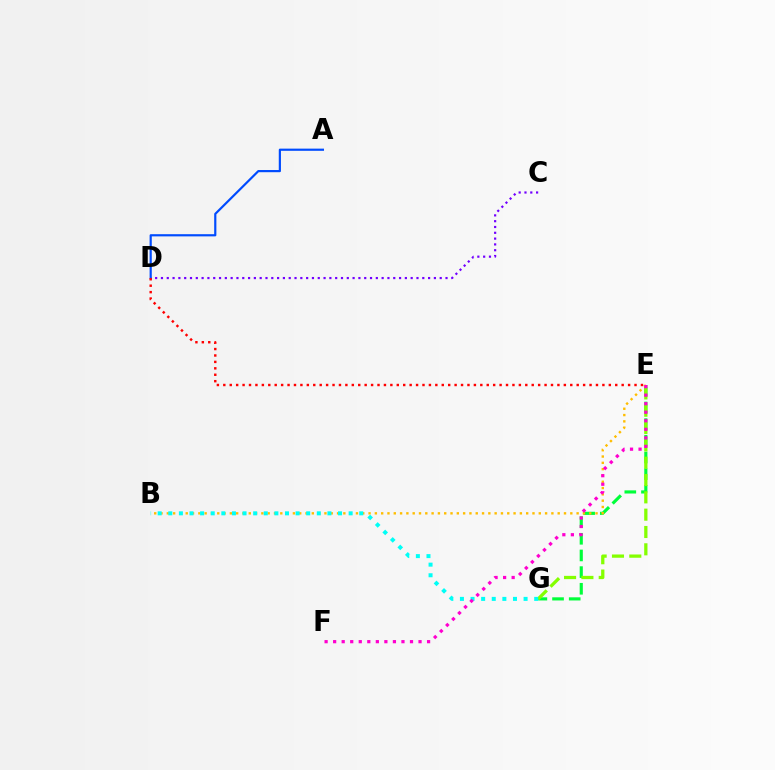{('E', 'G'): [{'color': '#00ff39', 'line_style': 'dashed', 'thickness': 2.26}, {'color': '#84ff00', 'line_style': 'dashed', 'thickness': 2.35}], ('C', 'D'): [{'color': '#7200ff', 'line_style': 'dotted', 'thickness': 1.58}], ('A', 'D'): [{'color': '#004bff', 'line_style': 'solid', 'thickness': 1.57}], ('B', 'E'): [{'color': '#ffbd00', 'line_style': 'dotted', 'thickness': 1.71}], ('B', 'G'): [{'color': '#00fff6', 'line_style': 'dotted', 'thickness': 2.88}], ('D', 'E'): [{'color': '#ff0000', 'line_style': 'dotted', 'thickness': 1.75}], ('E', 'F'): [{'color': '#ff00cf', 'line_style': 'dotted', 'thickness': 2.32}]}